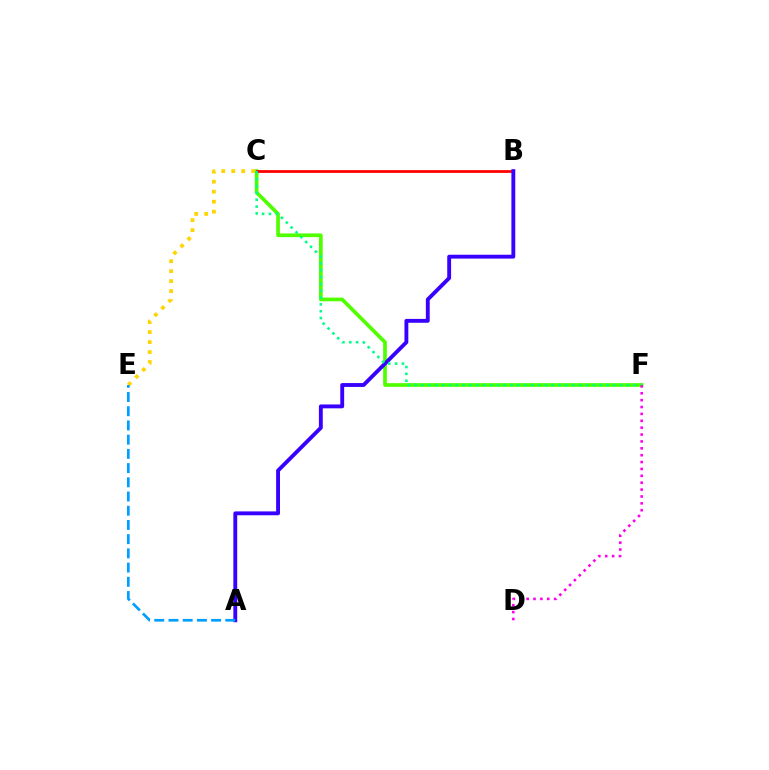{('C', 'F'): [{'color': '#4fff00', 'line_style': 'solid', 'thickness': 2.66}, {'color': '#00ff86', 'line_style': 'dotted', 'thickness': 1.86}], ('C', 'E'): [{'color': '#ffd500', 'line_style': 'dotted', 'thickness': 2.71}], ('B', 'C'): [{'color': '#ff0000', 'line_style': 'solid', 'thickness': 2.0}], ('A', 'B'): [{'color': '#3700ff', 'line_style': 'solid', 'thickness': 2.78}], ('D', 'F'): [{'color': '#ff00ed', 'line_style': 'dotted', 'thickness': 1.87}], ('A', 'E'): [{'color': '#009eff', 'line_style': 'dashed', 'thickness': 1.93}]}